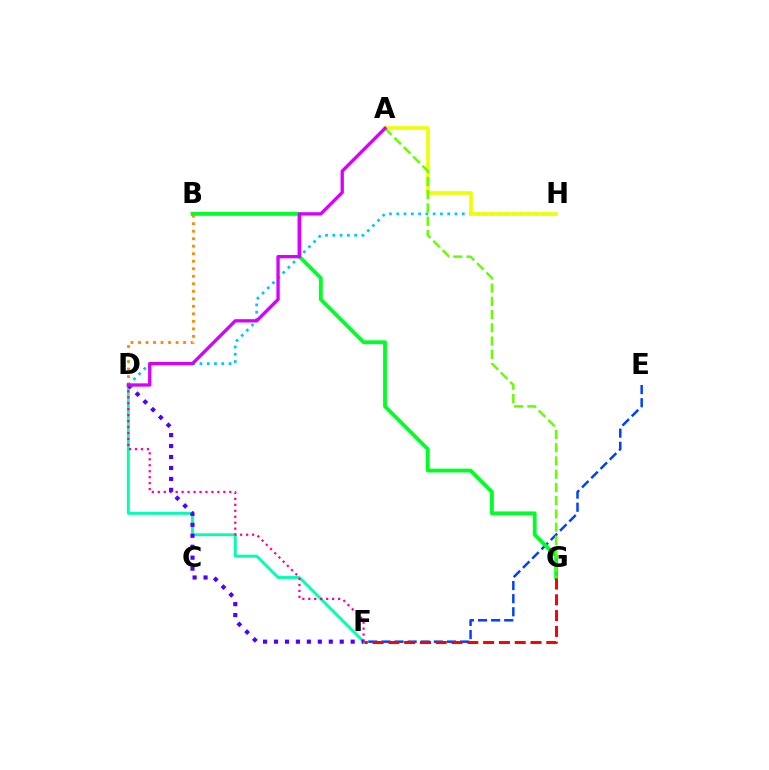{('E', 'F'): [{'color': '#003fff', 'line_style': 'dashed', 'thickness': 1.78}], ('D', 'F'): [{'color': '#00ffaf', 'line_style': 'solid', 'thickness': 2.07}, {'color': '#ff00a0', 'line_style': 'dotted', 'thickness': 1.62}, {'color': '#4f00ff', 'line_style': 'dotted', 'thickness': 2.98}], ('B', 'G'): [{'color': '#00ff27', 'line_style': 'solid', 'thickness': 2.75}], ('D', 'H'): [{'color': '#00c7ff', 'line_style': 'dotted', 'thickness': 1.98}], ('A', 'H'): [{'color': '#eeff00', 'line_style': 'solid', 'thickness': 2.6}], ('F', 'G'): [{'color': '#ff0000', 'line_style': 'dashed', 'thickness': 2.15}], ('A', 'G'): [{'color': '#66ff00', 'line_style': 'dashed', 'thickness': 1.8}], ('B', 'D'): [{'color': '#ff8800', 'line_style': 'dotted', 'thickness': 2.04}], ('A', 'D'): [{'color': '#d600ff', 'line_style': 'solid', 'thickness': 2.38}]}